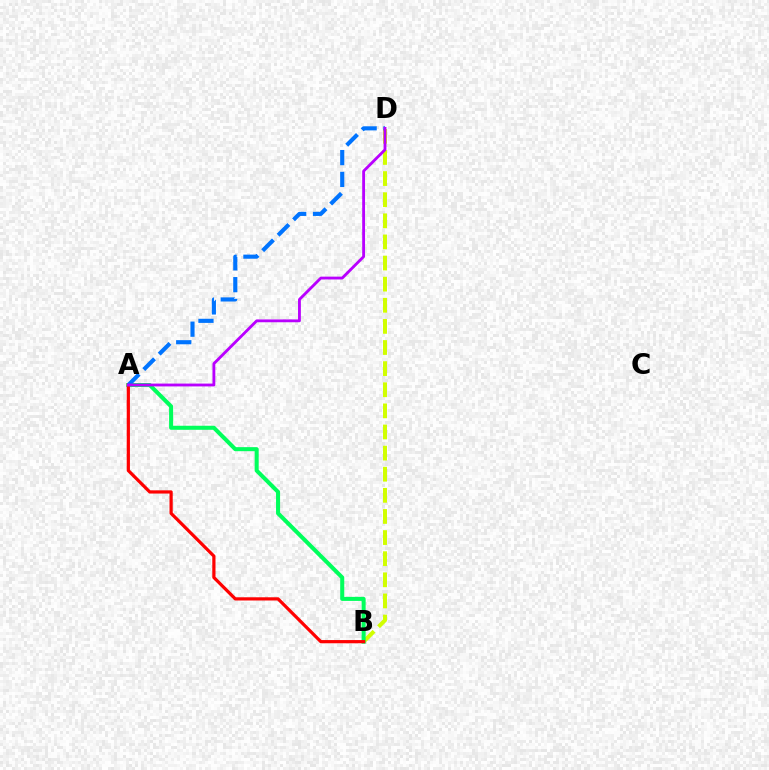{('B', 'D'): [{'color': '#d1ff00', 'line_style': 'dashed', 'thickness': 2.87}], ('A', 'B'): [{'color': '#00ff5c', 'line_style': 'solid', 'thickness': 2.91}, {'color': '#ff0000', 'line_style': 'solid', 'thickness': 2.31}], ('A', 'D'): [{'color': '#0074ff', 'line_style': 'dashed', 'thickness': 2.96}, {'color': '#b900ff', 'line_style': 'solid', 'thickness': 2.04}]}